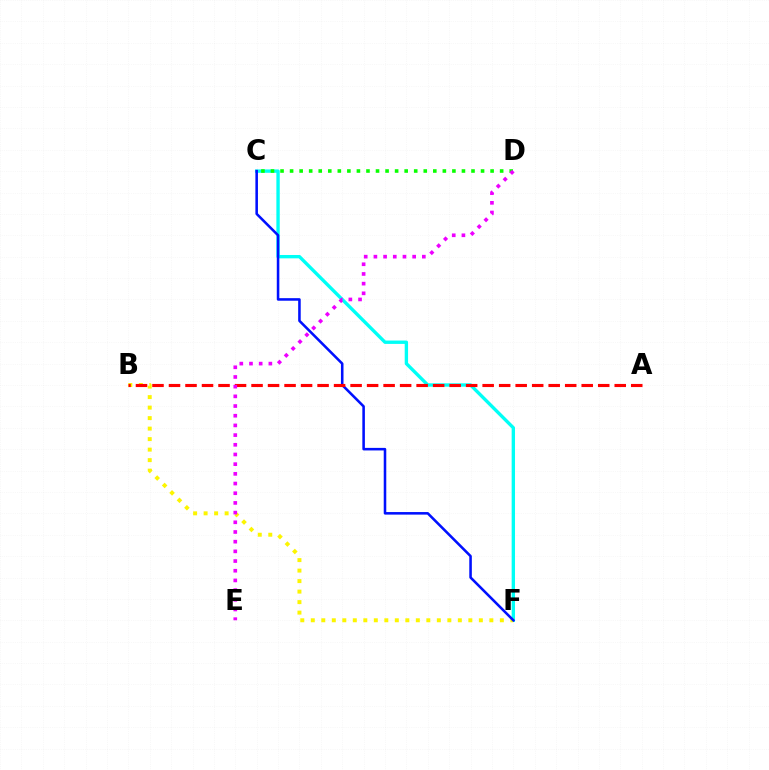{('C', 'F'): [{'color': '#00fff6', 'line_style': 'solid', 'thickness': 2.42}, {'color': '#0010ff', 'line_style': 'solid', 'thickness': 1.84}], ('C', 'D'): [{'color': '#08ff00', 'line_style': 'dotted', 'thickness': 2.59}], ('B', 'F'): [{'color': '#fcf500', 'line_style': 'dotted', 'thickness': 2.85}], ('A', 'B'): [{'color': '#ff0000', 'line_style': 'dashed', 'thickness': 2.24}], ('D', 'E'): [{'color': '#ee00ff', 'line_style': 'dotted', 'thickness': 2.63}]}